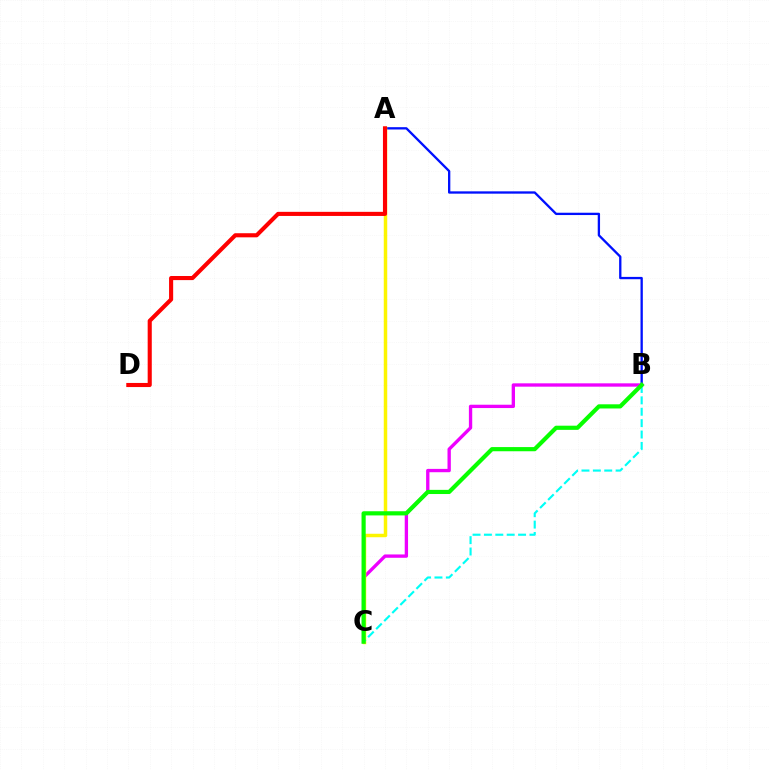{('A', 'B'): [{'color': '#0010ff', 'line_style': 'solid', 'thickness': 1.67}], ('B', 'C'): [{'color': '#ee00ff', 'line_style': 'solid', 'thickness': 2.4}, {'color': '#00fff6', 'line_style': 'dashed', 'thickness': 1.55}, {'color': '#08ff00', 'line_style': 'solid', 'thickness': 3.0}], ('A', 'C'): [{'color': '#fcf500', 'line_style': 'solid', 'thickness': 2.5}], ('A', 'D'): [{'color': '#ff0000', 'line_style': 'solid', 'thickness': 2.95}]}